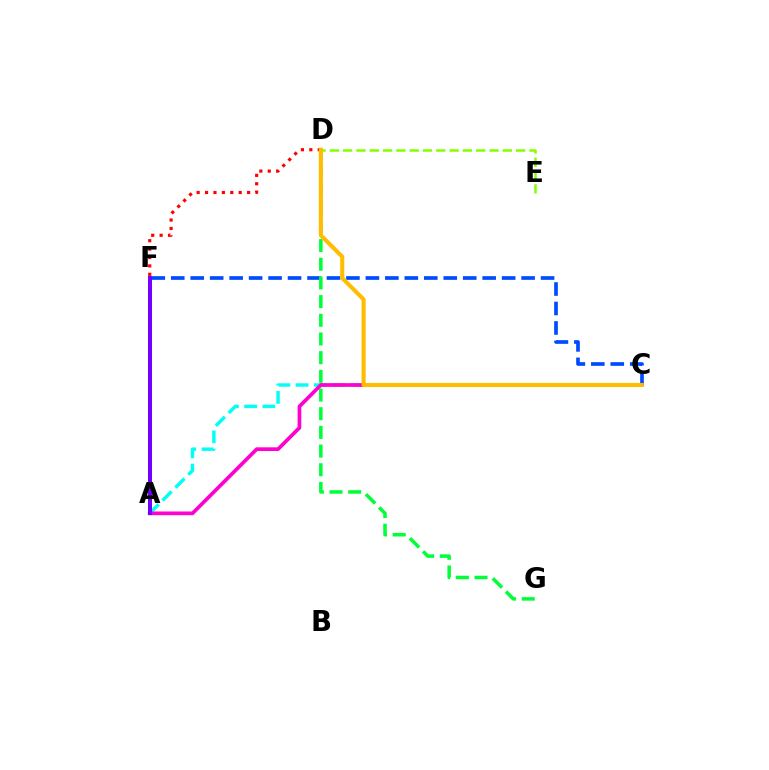{('C', 'F'): [{'color': '#004bff', 'line_style': 'dashed', 'thickness': 2.64}], ('D', 'G'): [{'color': '#00ff39', 'line_style': 'dashed', 'thickness': 2.54}], ('A', 'C'): [{'color': '#00fff6', 'line_style': 'dashed', 'thickness': 2.47}, {'color': '#ff00cf', 'line_style': 'solid', 'thickness': 2.66}], ('D', 'F'): [{'color': '#ff0000', 'line_style': 'dotted', 'thickness': 2.28}], ('A', 'F'): [{'color': '#7200ff', 'line_style': 'solid', 'thickness': 2.9}], ('D', 'E'): [{'color': '#84ff00', 'line_style': 'dashed', 'thickness': 1.81}], ('C', 'D'): [{'color': '#ffbd00', 'line_style': 'solid', 'thickness': 2.95}]}